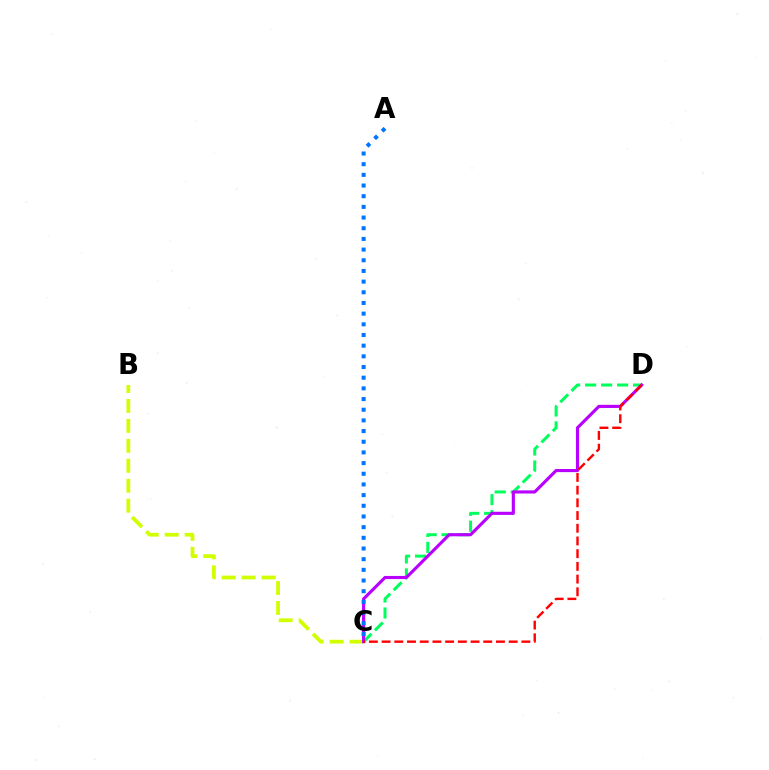{('B', 'C'): [{'color': '#d1ff00', 'line_style': 'dashed', 'thickness': 2.71}], ('C', 'D'): [{'color': '#00ff5c', 'line_style': 'dashed', 'thickness': 2.17}, {'color': '#b900ff', 'line_style': 'solid', 'thickness': 2.25}, {'color': '#ff0000', 'line_style': 'dashed', 'thickness': 1.73}], ('A', 'C'): [{'color': '#0074ff', 'line_style': 'dotted', 'thickness': 2.9}]}